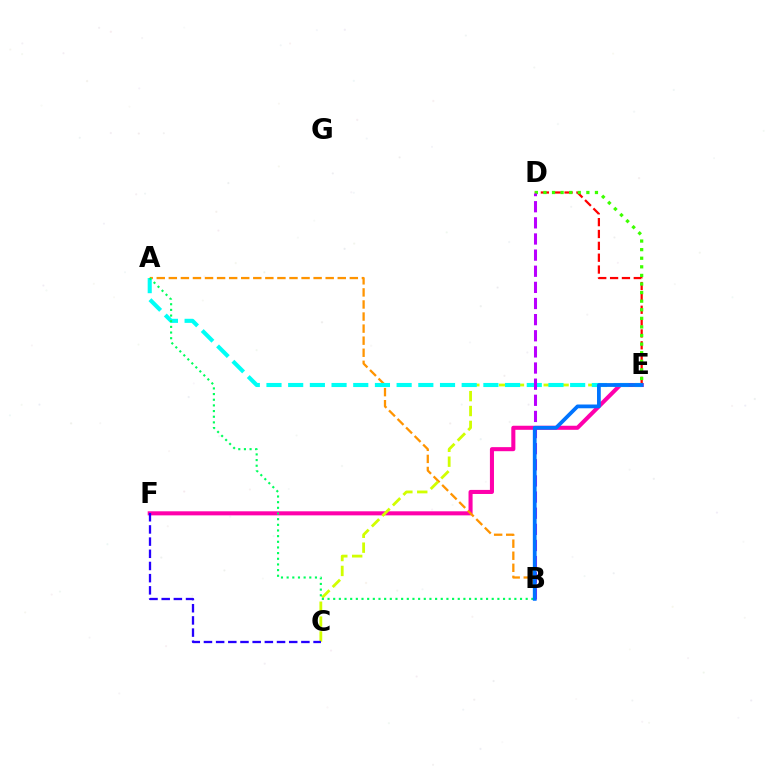{('E', 'F'): [{'color': '#ff00ac', 'line_style': 'solid', 'thickness': 2.93}], ('A', 'B'): [{'color': '#ff9400', 'line_style': 'dashed', 'thickness': 1.64}, {'color': '#00ff5c', 'line_style': 'dotted', 'thickness': 1.54}], ('C', 'E'): [{'color': '#d1ff00', 'line_style': 'dashed', 'thickness': 2.02}], ('D', 'E'): [{'color': '#ff0000', 'line_style': 'dashed', 'thickness': 1.61}, {'color': '#3dff00', 'line_style': 'dotted', 'thickness': 2.33}], ('A', 'E'): [{'color': '#00fff6', 'line_style': 'dashed', 'thickness': 2.95}], ('C', 'F'): [{'color': '#2500ff', 'line_style': 'dashed', 'thickness': 1.65}], ('B', 'D'): [{'color': '#b900ff', 'line_style': 'dashed', 'thickness': 2.19}], ('B', 'E'): [{'color': '#0074ff', 'line_style': 'solid', 'thickness': 2.71}]}